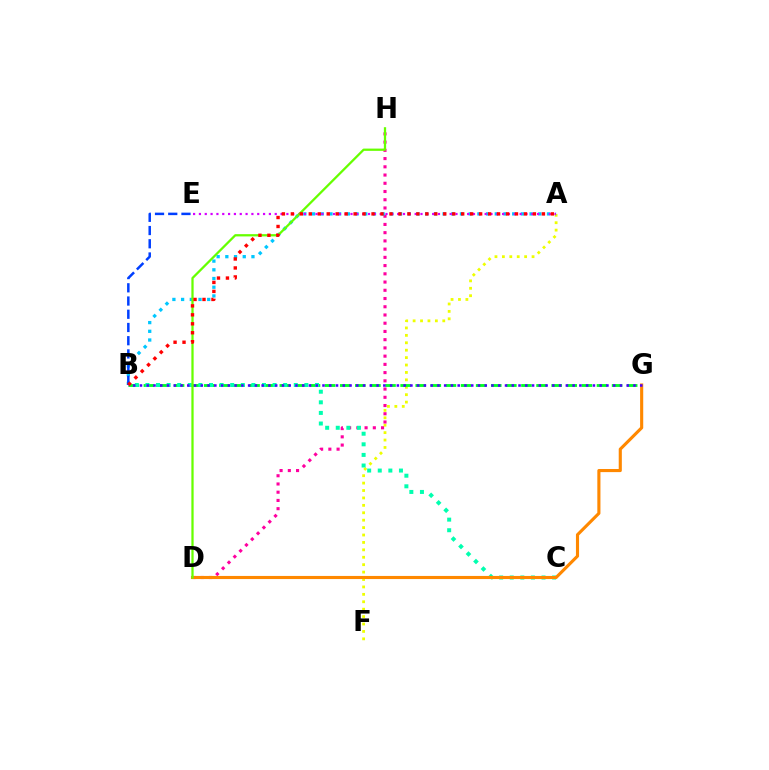{('A', 'F'): [{'color': '#eeff00', 'line_style': 'dotted', 'thickness': 2.01}], ('D', 'H'): [{'color': '#ff00a0', 'line_style': 'dotted', 'thickness': 2.24}, {'color': '#66ff00', 'line_style': 'solid', 'thickness': 1.63}], ('B', 'G'): [{'color': '#00ff27', 'line_style': 'dashed', 'thickness': 2.05}, {'color': '#4f00ff', 'line_style': 'dotted', 'thickness': 1.84}], ('B', 'C'): [{'color': '#00ffaf', 'line_style': 'dotted', 'thickness': 2.88}], ('A', 'B'): [{'color': '#00c7ff', 'line_style': 'dotted', 'thickness': 2.36}, {'color': '#ff0000', 'line_style': 'dotted', 'thickness': 2.44}], ('D', 'G'): [{'color': '#ff8800', 'line_style': 'solid', 'thickness': 2.24}], ('A', 'E'): [{'color': '#d600ff', 'line_style': 'dotted', 'thickness': 1.58}], ('B', 'E'): [{'color': '#003fff', 'line_style': 'dashed', 'thickness': 1.8}]}